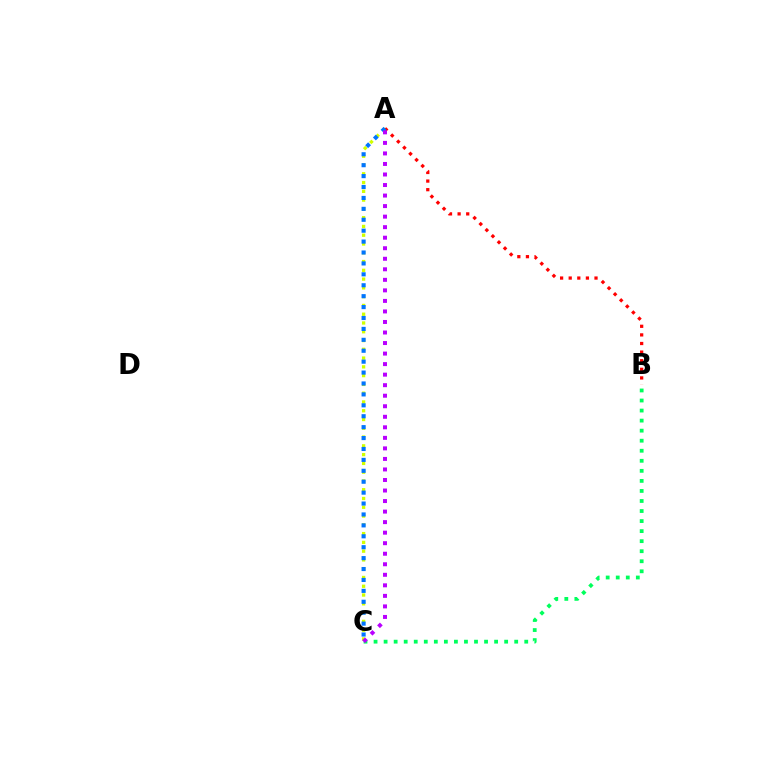{('B', 'C'): [{'color': '#00ff5c', 'line_style': 'dotted', 'thickness': 2.73}], ('A', 'C'): [{'color': '#d1ff00', 'line_style': 'dotted', 'thickness': 2.38}, {'color': '#0074ff', 'line_style': 'dotted', 'thickness': 2.97}, {'color': '#b900ff', 'line_style': 'dotted', 'thickness': 2.86}], ('A', 'B'): [{'color': '#ff0000', 'line_style': 'dotted', 'thickness': 2.34}]}